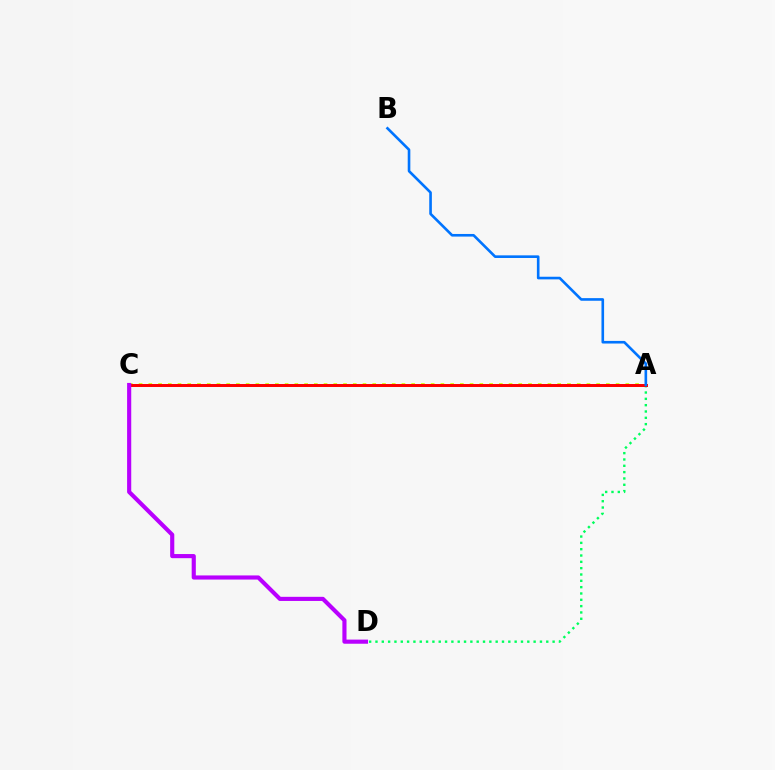{('A', 'D'): [{'color': '#00ff5c', 'line_style': 'dotted', 'thickness': 1.72}], ('A', 'C'): [{'color': '#d1ff00', 'line_style': 'dotted', 'thickness': 2.65}, {'color': '#ff0000', 'line_style': 'solid', 'thickness': 2.14}], ('A', 'B'): [{'color': '#0074ff', 'line_style': 'solid', 'thickness': 1.89}], ('C', 'D'): [{'color': '#b900ff', 'line_style': 'solid', 'thickness': 2.98}]}